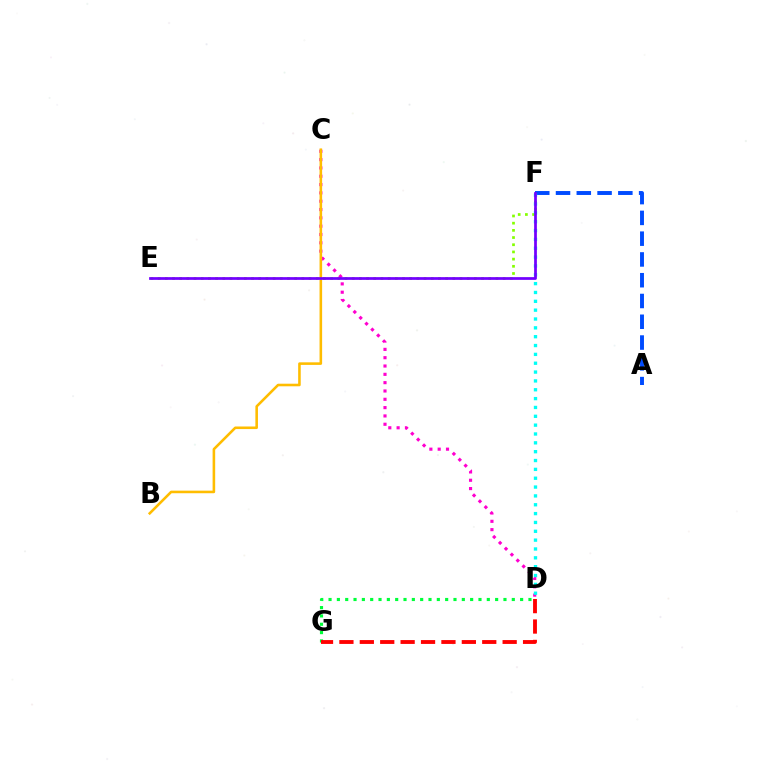{('E', 'F'): [{'color': '#84ff00', 'line_style': 'dotted', 'thickness': 1.95}, {'color': '#7200ff', 'line_style': 'solid', 'thickness': 1.98}], ('A', 'F'): [{'color': '#004bff', 'line_style': 'dashed', 'thickness': 2.82}], ('D', 'G'): [{'color': '#00ff39', 'line_style': 'dotted', 'thickness': 2.26}, {'color': '#ff0000', 'line_style': 'dashed', 'thickness': 2.77}], ('C', 'D'): [{'color': '#ff00cf', 'line_style': 'dotted', 'thickness': 2.26}], ('B', 'C'): [{'color': '#ffbd00', 'line_style': 'solid', 'thickness': 1.86}], ('D', 'F'): [{'color': '#00fff6', 'line_style': 'dotted', 'thickness': 2.4}]}